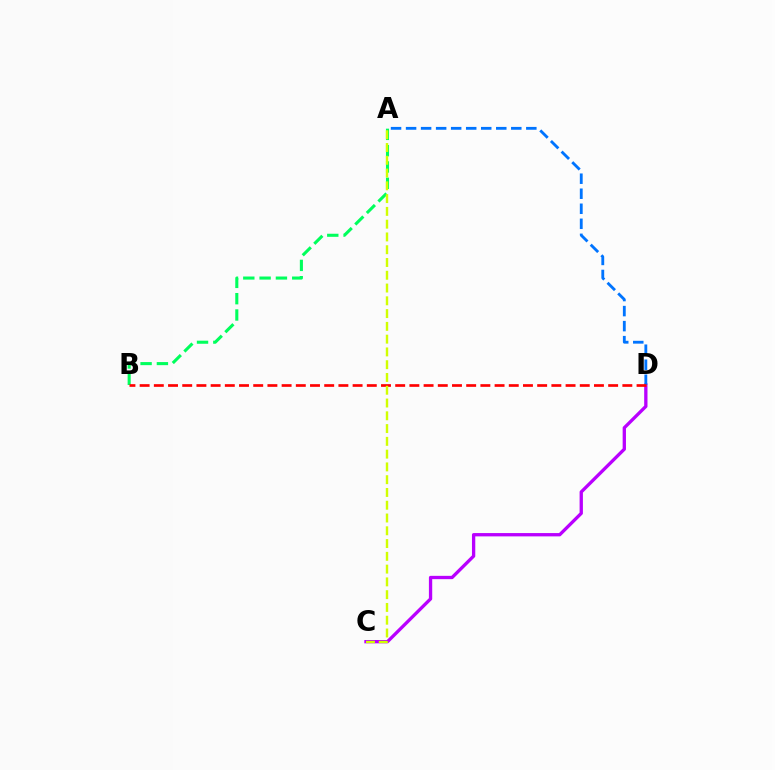{('C', 'D'): [{'color': '#b900ff', 'line_style': 'solid', 'thickness': 2.38}], ('A', 'B'): [{'color': '#00ff5c', 'line_style': 'dashed', 'thickness': 2.22}], ('A', 'D'): [{'color': '#0074ff', 'line_style': 'dashed', 'thickness': 2.04}], ('B', 'D'): [{'color': '#ff0000', 'line_style': 'dashed', 'thickness': 1.93}], ('A', 'C'): [{'color': '#d1ff00', 'line_style': 'dashed', 'thickness': 1.74}]}